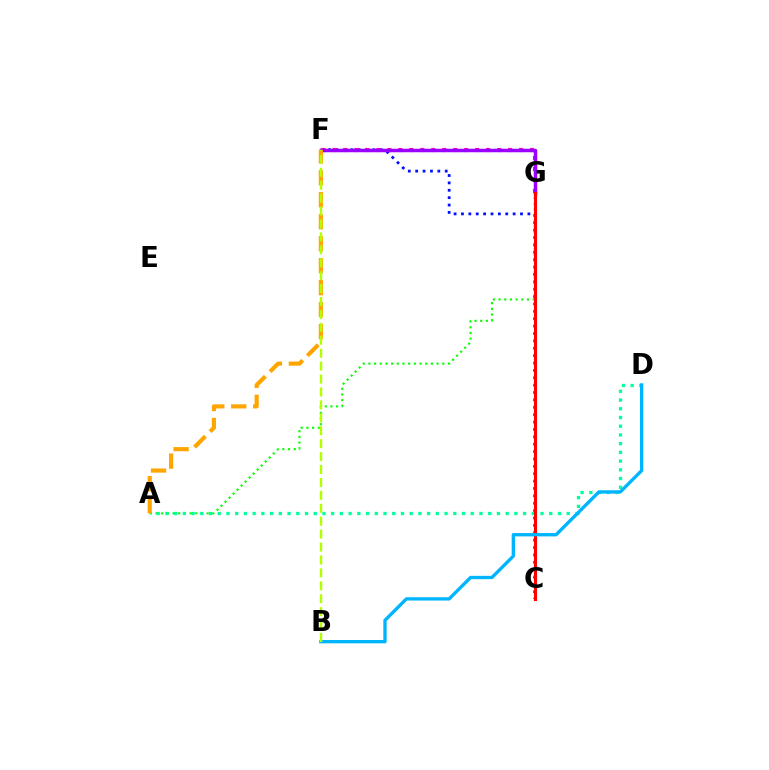{('C', 'F'): [{'color': '#0010ff', 'line_style': 'dotted', 'thickness': 2.01}], ('F', 'G'): [{'color': '#ff00bd', 'line_style': 'dotted', 'thickness': 2.98}, {'color': '#9b00ff', 'line_style': 'solid', 'thickness': 2.51}], ('A', 'G'): [{'color': '#08ff00', 'line_style': 'dotted', 'thickness': 1.54}], ('A', 'D'): [{'color': '#00ff9d', 'line_style': 'dotted', 'thickness': 2.37}], ('C', 'G'): [{'color': '#ff0000', 'line_style': 'solid', 'thickness': 2.21}], ('B', 'D'): [{'color': '#00b5ff', 'line_style': 'solid', 'thickness': 2.4}], ('A', 'F'): [{'color': '#ffa500', 'line_style': 'dashed', 'thickness': 2.98}], ('B', 'F'): [{'color': '#b3ff00', 'line_style': 'dashed', 'thickness': 1.76}]}